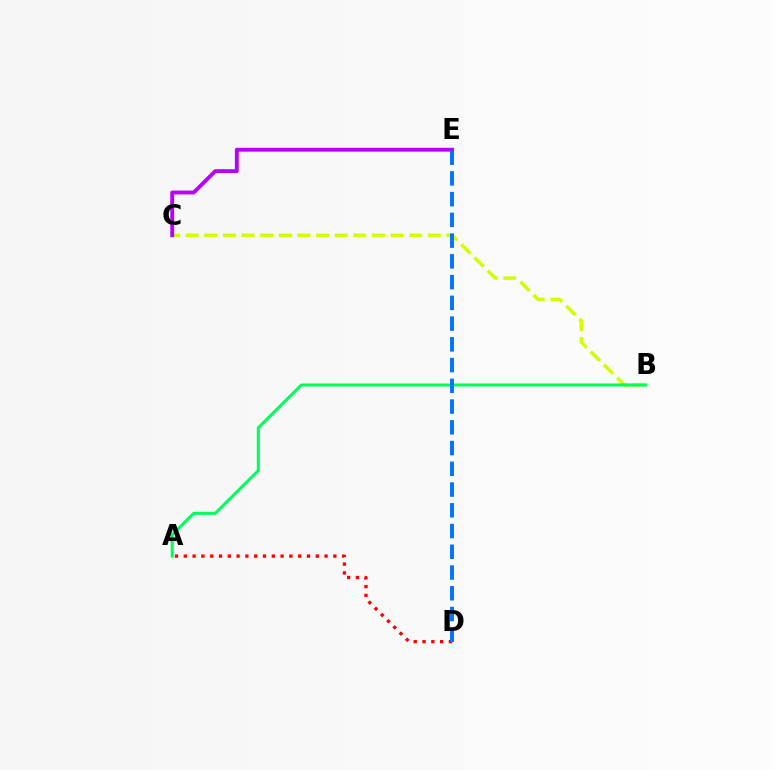{('B', 'C'): [{'color': '#d1ff00', 'line_style': 'dashed', 'thickness': 2.53}], ('A', 'B'): [{'color': '#00ff5c', 'line_style': 'solid', 'thickness': 2.2}], ('C', 'E'): [{'color': '#b900ff', 'line_style': 'solid', 'thickness': 2.78}], ('A', 'D'): [{'color': '#ff0000', 'line_style': 'dotted', 'thickness': 2.39}], ('D', 'E'): [{'color': '#0074ff', 'line_style': 'dashed', 'thickness': 2.82}]}